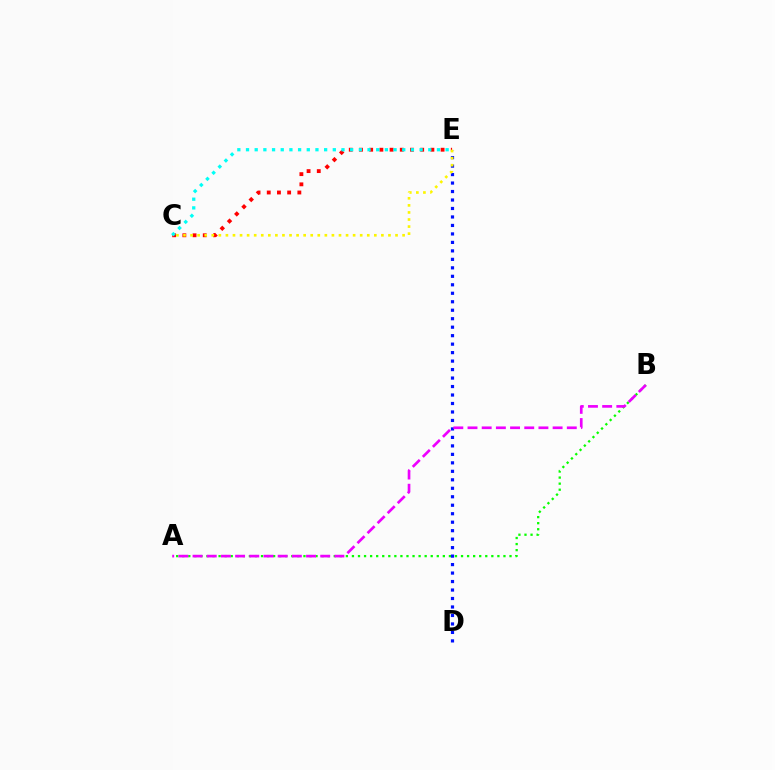{('A', 'B'): [{'color': '#08ff00', 'line_style': 'dotted', 'thickness': 1.65}, {'color': '#ee00ff', 'line_style': 'dashed', 'thickness': 1.93}], ('D', 'E'): [{'color': '#0010ff', 'line_style': 'dotted', 'thickness': 2.3}], ('C', 'E'): [{'color': '#ff0000', 'line_style': 'dotted', 'thickness': 2.77}, {'color': '#fcf500', 'line_style': 'dotted', 'thickness': 1.92}, {'color': '#00fff6', 'line_style': 'dotted', 'thickness': 2.36}]}